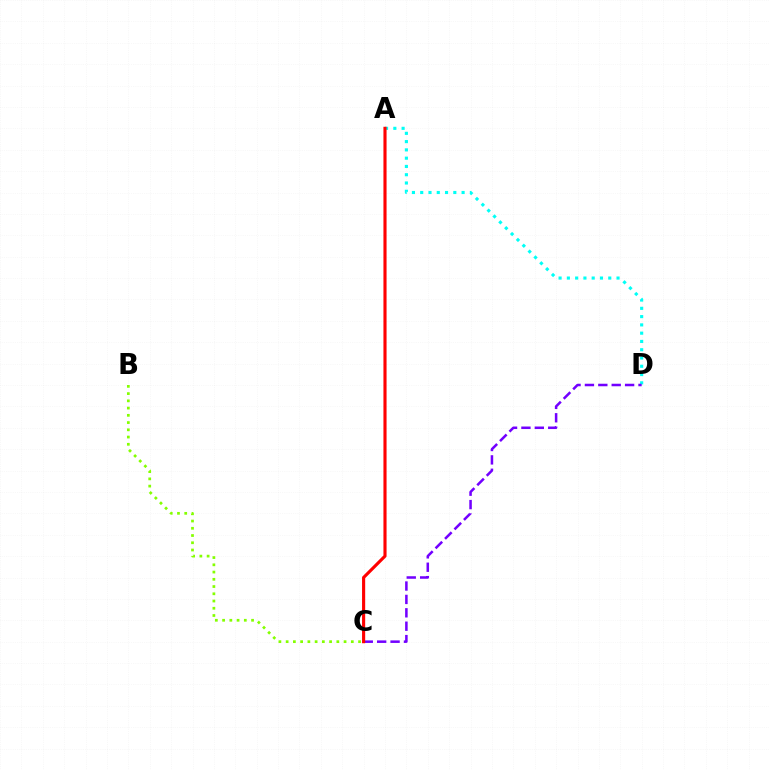{('A', 'D'): [{'color': '#00fff6', 'line_style': 'dotted', 'thickness': 2.25}], ('C', 'D'): [{'color': '#7200ff', 'line_style': 'dashed', 'thickness': 1.82}], ('B', 'C'): [{'color': '#84ff00', 'line_style': 'dotted', 'thickness': 1.97}], ('A', 'C'): [{'color': '#ff0000', 'line_style': 'solid', 'thickness': 2.25}]}